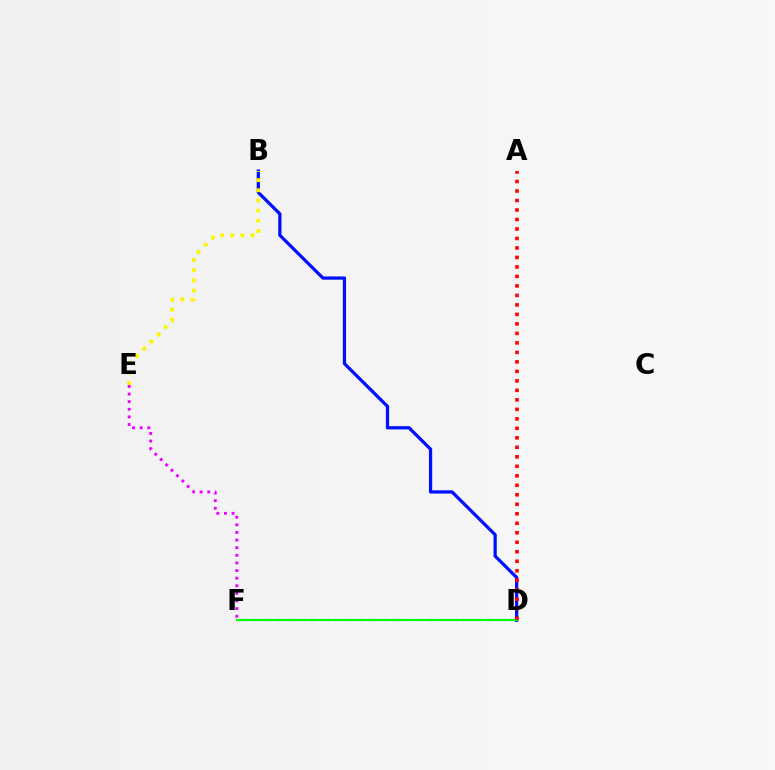{('D', 'F'): [{'color': '#00fff6', 'line_style': 'dashed', 'thickness': 1.59}, {'color': '#08ff00', 'line_style': 'solid', 'thickness': 1.52}], ('B', 'D'): [{'color': '#0010ff', 'line_style': 'solid', 'thickness': 2.34}], ('E', 'F'): [{'color': '#ee00ff', 'line_style': 'dotted', 'thickness': 2.07}], ('A', 'D'): [{'color': '#ff0000', 'line_style': 'dotted', 'thickness': 2.58}], ('B', 'E'): [{'color': '#fcf500', 'line_style': 'dotted', 'thickness': 2.76}]}